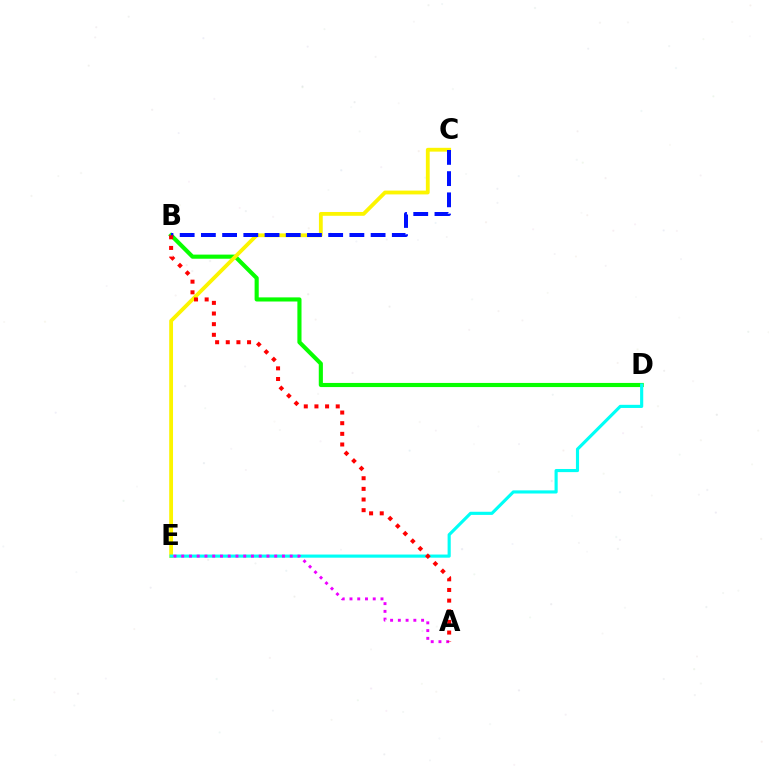{('B', 'D'): [{'color': '#08ff00', 'line_style': 'solid', 'thickness': 2.97}], ('C', 'E'): [{'color': '#fcf500', 'line_style': 'solid', 'thickness': 2.74}], ('D', 'E'): [{'color': '#00fff6', 'line_style': 'solid', 'thickness': 2.26}], ('A', 'E'): [{'color': '#ee00ff', 'line_style': 'dotted', 'thickness': 2.11}], ('B', 'C'): [{'color': '#0010ff', 'line_style': 'dashed', 'thickness': 2.88}], ('A', 'B'): [{'color': '#ff0000', 'line_style': 'dotted', 'thickness': 2.89}]}